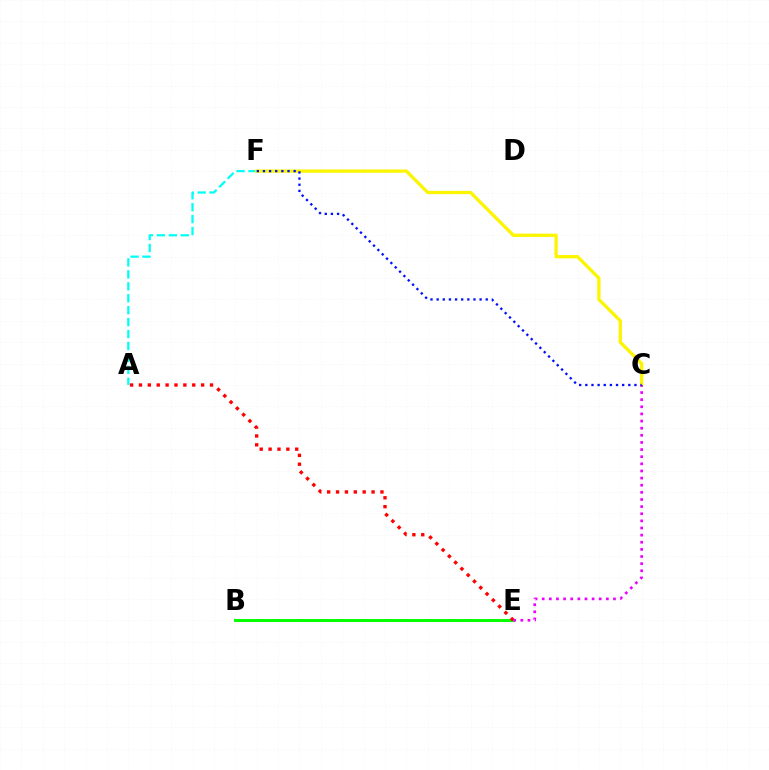{('A', 'F'): [{'color': '#00fff6', 'line_style': 'dashed', 'thickness': 1.62}], ('B', 'E'): [{'color': '#08ff00', 'line_style': 'solid', 'thickness': 2.15}], ('C', 'F'): [{'color': '#fcf500', 'line_style': 'solid', 'thickness': 2.36}, {'color': '#0010ff', 'line_style': 'dotted', 'thickness': 1.67}], ('A', 'E'): [{'color': '#ff0000', 'line_style': 'dotted', 'thickness': 2.41}], ('C', 'E'): [{'color': '#ee00ff', 'line_style': 'dotted', 'thickness': 1.94}]}